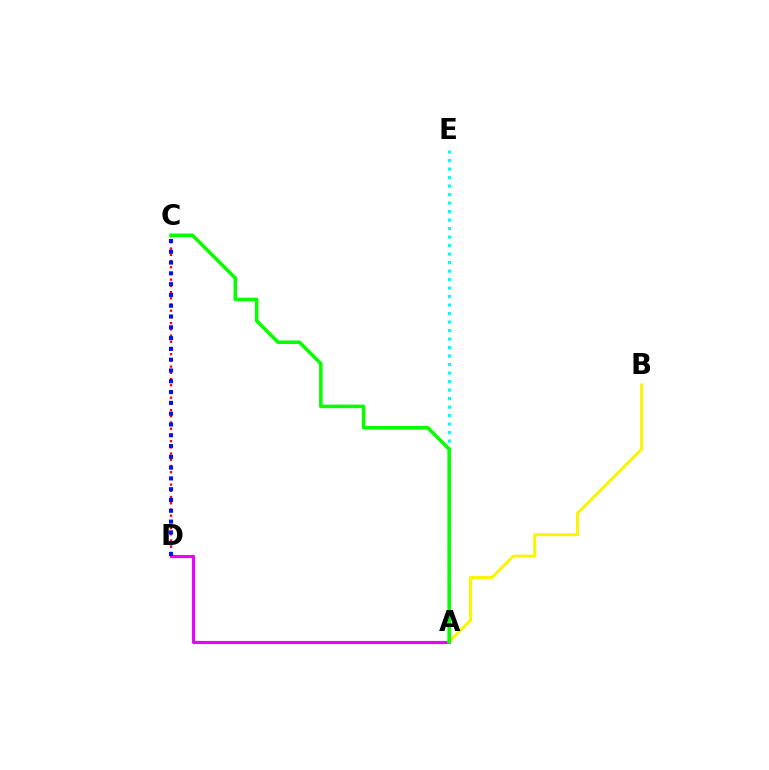{('A', 'E'): [{'color': '#00fff6', 'line_style': 'dotted', 'thickness': 2.31}], ('A', 'D'): [{'color': '#ee00ff', 'line_style': 'solid', 'thickness': 2.27}], ('A', 'B'): [{'color': '#fcf500', 'line_style': 'solid', 'thickness': 2.17}], ('C', 'D'): [{'color': '#ff0000', 'line_style': 'dotted', 'thickness': 1.69}, {'color': '#0010ff', 'line_style': 'dotted', 'thickness': 2.93}], ('A', 'C'): [{'color': '#08ff00', 'line_style': 'solid', 'thickness': 2.56}]}